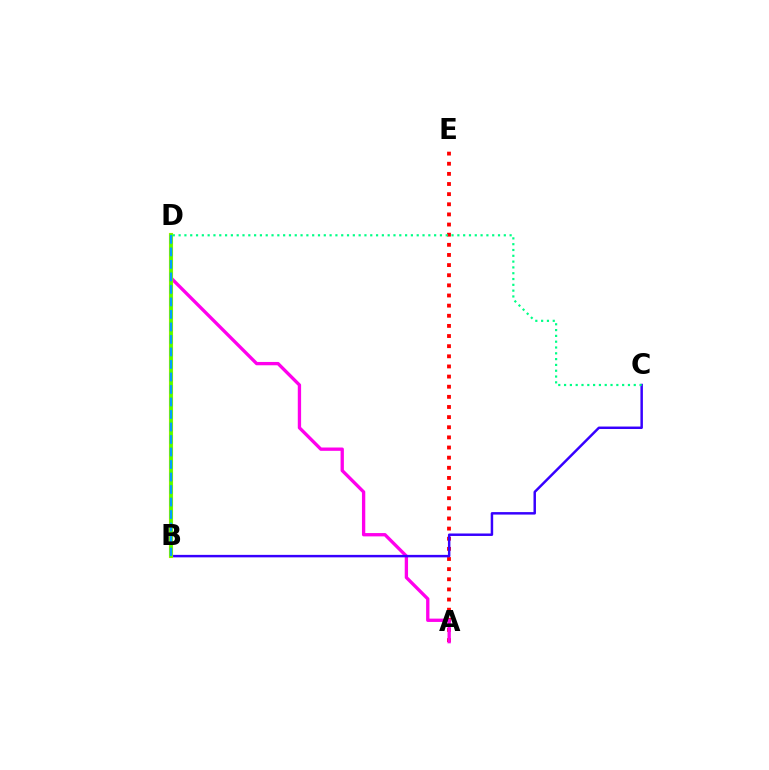{('A', 'E'): [{'color': '#ff0000', 'line_style': 'dotted', 'thickness': 2.75}], ('A', 'D'): [{'color': '#ff00ed', 'line_style': 'solid', 'thickness': 2.39}], ('B', 'C'): [{'color': '#3700ff', 'line_style': 'solid', 'thickness': 1.78}], ('B', 'D'): [{'color': '#ffd500', 'line_style': 'solid', 'thickness': 2.99}, {'color': '#4fff00', 'line_style': 'solid', 'thickness': 2.52}, {'color': '#009eff', 'line_style': 'dashed', 'thickness': 1.7}], ('C', 'D'): [{'color': '#00ff86', 'line_style': 'dotted', 'thickness': 1.58}]}